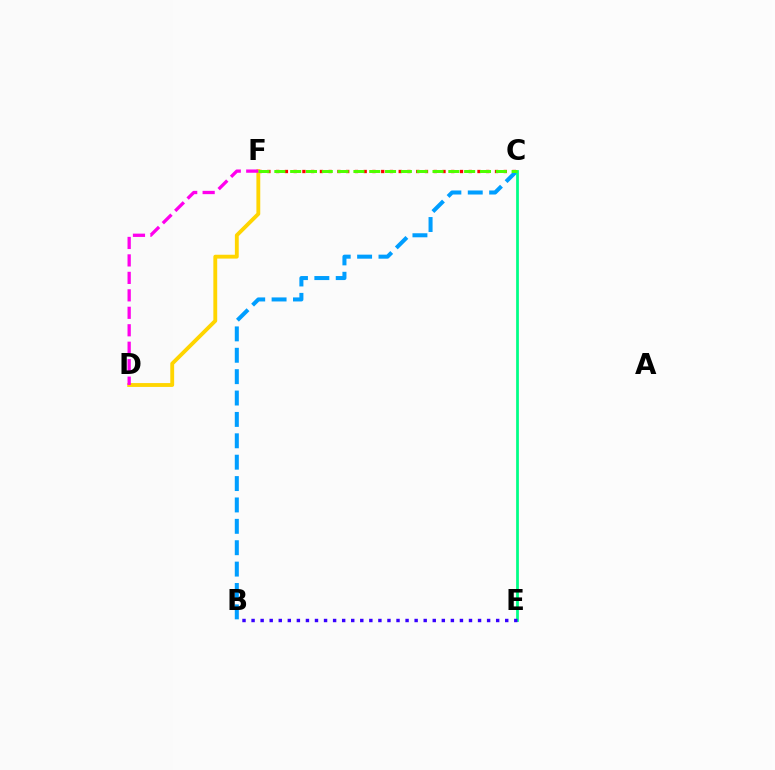{('C', 'F'): [{'color': '#ff0000', 'line_style': 'dotted', 'thickness': 2.38}, {'color': '#4fff00', 'line_style': 'dashed', 'thickness': 2.15}], ('B', 'C'): [{'color': '#009eff', 'line_style': 'dashed', 'thickness': 2.9}], ('C', 'E'): [{'color': '#00ff86', 'line_style': 'solid', 'thickness': 1.99}], ('D', 'F'): [{'color': '#ffd500', 'line_style': 'solid', 'thickness': 2.77}, {'color': '#ff00ed', 'line_style': 'dashed', 'thickness': 2.37}], ('B', 'E'): [{'color': '#3700ff', 'line_style': 'dotted', 'thickness': 2.46}]}